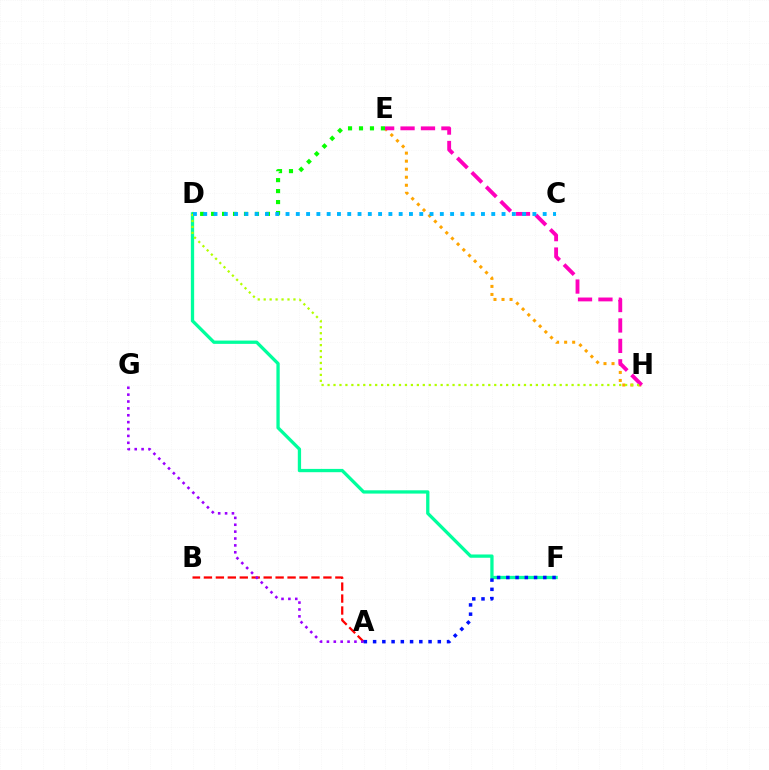{('E', 'H'): [{'color': '#ffa500', 'line_style': 'dotted', 'thickness': 2.18}, {'color': '#ff00bd', 'line_style': 'dashed', 'thickness': 2.77}], ('A', 'B'): [{'color': '#ff0000', 'line_style': 'dashed', 'thickness': 1.62}], ('D', 'F'): [{'color': '#00ff9d', 'line_style': 'solid', 'thickness': 2.37}], ('D', 'E'): [{'color': '#08ff00', 'line_style': 'dotted', 'thickness': 2.98}], ('A', 'G'): [{'color': '#9b00ff', 'line_style': 'dotted', 'thickness': 1.87}], ('A', 'F'): [{'color': '#0010ff', 'line_style': 'dotted', 'thickness': 2.51}], ('D', 'H'): [{'color': '#b3ff00', 'line_style': 'dotted', 'thickness': 1.62}], ('C', 'D'): [{'color': '#00b5ff', 'line_style': 'dotted', 'thickness': 2.79}]}